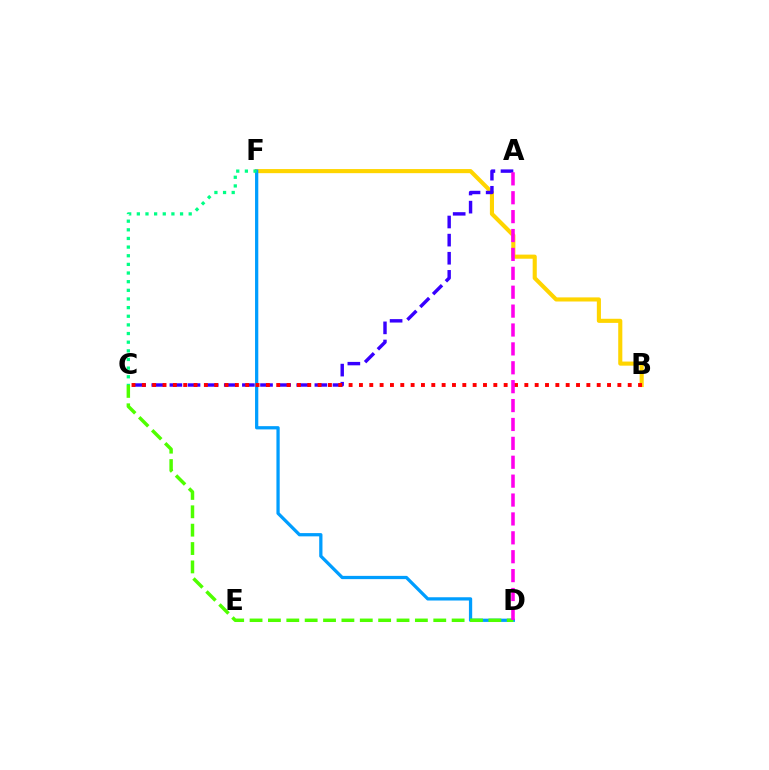{('B', 'F'): [{'color': '#ffd500', 'line_style': 'solid', 'thickness': 2.96}], ('A', 'C'): [{'color': '#3700ff', 'line_style': 'dashed', 'thickness': 2.46}], ('D', 'F'): [{'color': '#009eff', 'line_style': 'solid', 'thickness': 2.35}], ('B', 'C'): [{'color': '#ff0000', 'line_style': 'dotted', 'thickness': 2.81}], ('C', 'D'): [{'color': '#4fff00', 'line_style': 'dashed', 'thickness': 2.5}], ('A', 'D'): [{'color': '#ff00ed', 'line_style': 'dashed', 'thickness': 2.57}], ('C', 'F'): [{'color': '#00ff86', 'line_style': 'dotted', 'thickness': 2.35}]}